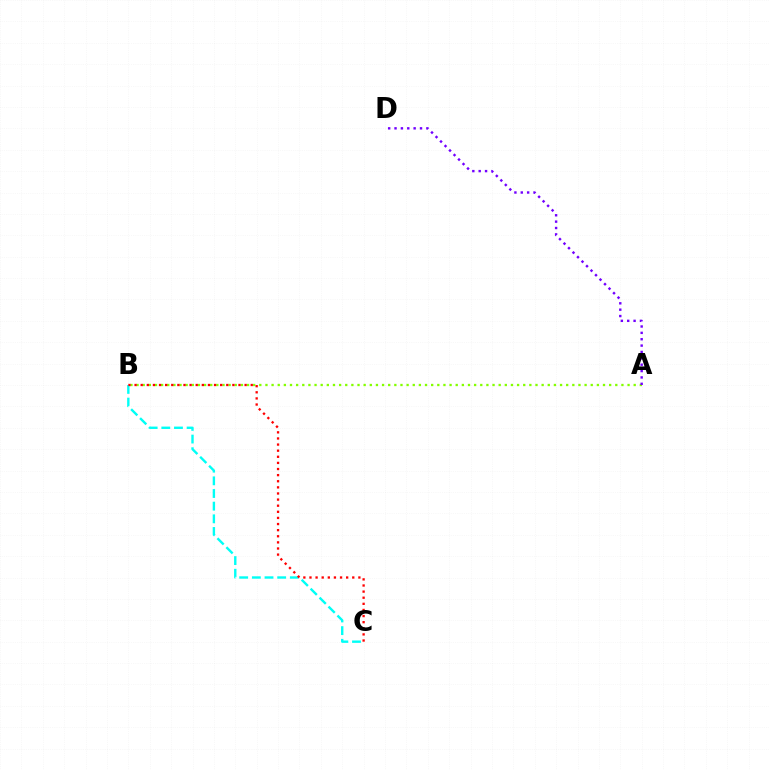{('A', 'B'): [{'color': '#84ff00', 'line_style': 'dotted', 'thickness': 1.67}], ('B', 'C'): [{'color': '#00fff6', 'line_style': 'dashed', 'thickness': 1.72}, {'color': '#ff0000', 'line_style': 'dotted', 'thickness': 1.66}], ('A', 'D'): [{'color': '#7200ff', 'line_style': 'dotted', 'thickness': 1.73}]}